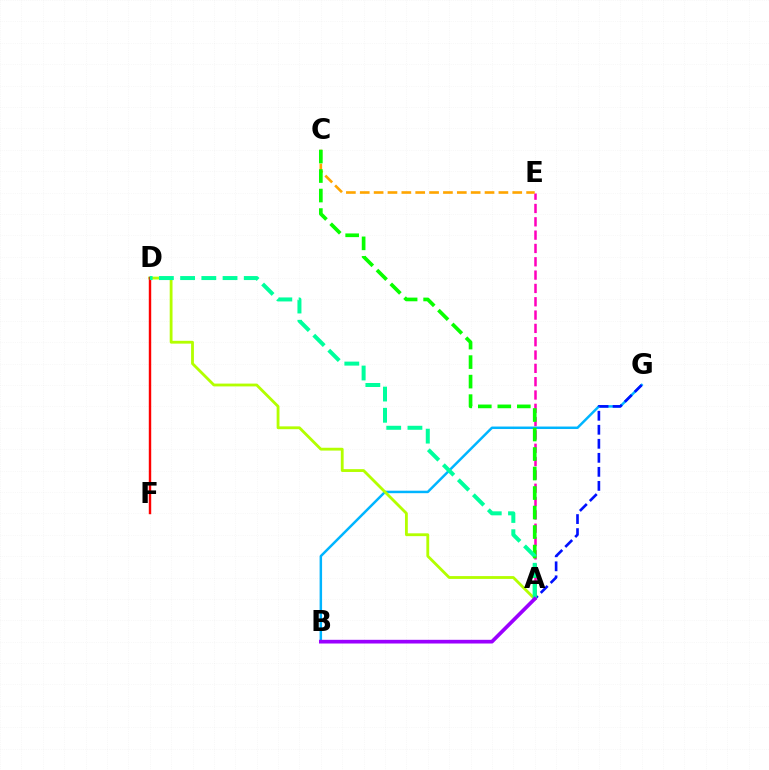{('A', 'E'): [{'color': '#ff00bd', 'line_style': 'dashed', 'thickness': 1.81}], ('B', 'G'): [{'color': '#00b5ff', 'line_style': 'solid', 'thickness': 1.79}], ('A', 'G'): [{'color': '#0010ff', 'line_style': 'dashed', 'thickness': 1.91}], ('C', 'E'): [{'color': '#ffa500', 'line_style': 'dashed', 'thickness': 1.88}], ('A', 'D'): [{'color': '#b3ff00', 'line_style': 'solid', 'thickness': 2.03}, {'color': '#00ff9d', 'line_style': 'dashed', 'thickness': 2.88}], ('A', 'C'): [{'color': '#08ff00', 'line_style': 'dashed', 'thickness': 2.65}], ('D', 'F'): [{'color': '#ff0000', 'line_style': 'solid', 'thickness': 1.75}], ('A', 'B'): [{'color': '#9b00ff', 'line_style': 'solid', 'thickness': 2.66}]}